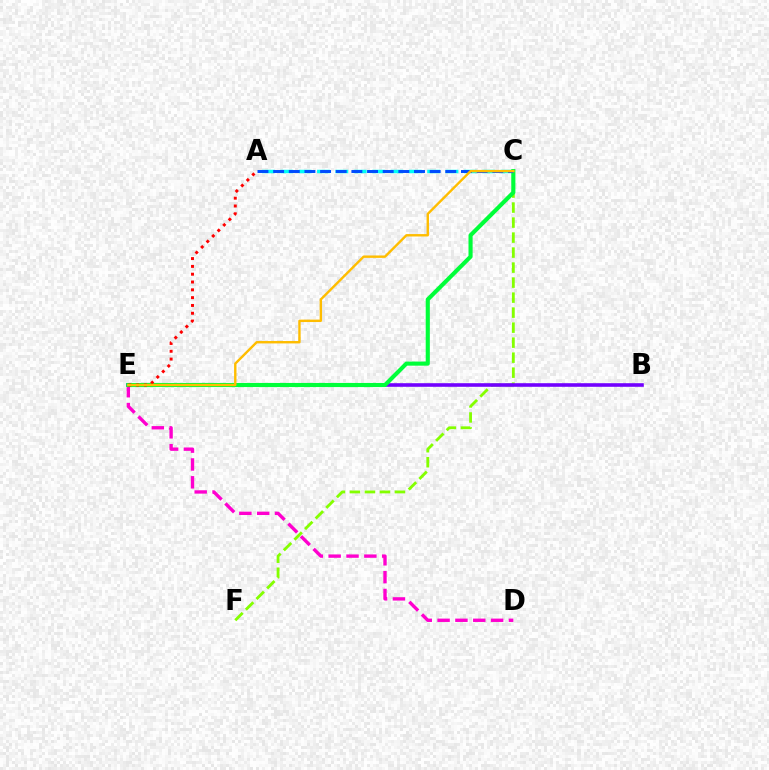{('D', 'E'): [{'color': '#ff00cf', 'line_style': 'dashed', 'thickness': 2.42}], ('A', 'C'): [{'color': '#00fff6', 'line_style': 'dashed', 'thickness': 2.49}, {'color': '#004bff', 'line_style': 'dashed', 'thickness': 2.13}], ('C', 'F'): [{'color': '#84ff00', 'line_style': 'dashed', 'thickness': 2.04}], ('B', 'E'): [{'color': '#7200ff', 'line_style': 'solid', 'thickness': 2.58}], ('C', 'E'): [{'color': '#00ff39', 'line_style': 'solid', 'thickness': 2.96}, {'color': '#ffbd00', 'line_style': 'solid', 'thickness': 1.73}], ('A', 'E'): [{'color': '#ff0000', 'line_style': 'dotted', 'thickness': 2.12}]}